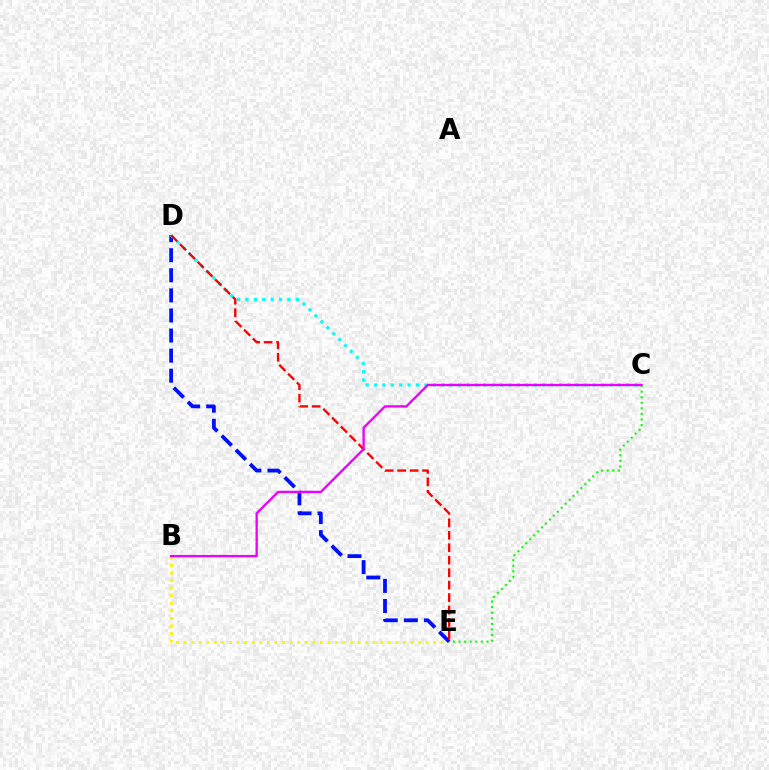{('B', 'E'): [{'color': '#fcf500', 'line_style': 'dotted', 'thickness': 2.05}], ('C', 'E'): [{'color': '#08ff00', 'line_style': 'dotted', 'thickness': 1.52}], ('D', 'E'): [{'color': '#0010ff', 'line_style': 'dashed', 'thickness': 2.73}, {'color': '#ff0000', 'line_style': 'dashed', 'thickness': 1.69}], ('C', 'D'): [{'color': '#00fff6', 'line_style': 'dotted', 'thickness': 2.28}], ('B', 'C'): [{'color': '#ee00ff', 'line_style': 'solid', 'thickness': 1.68}]}